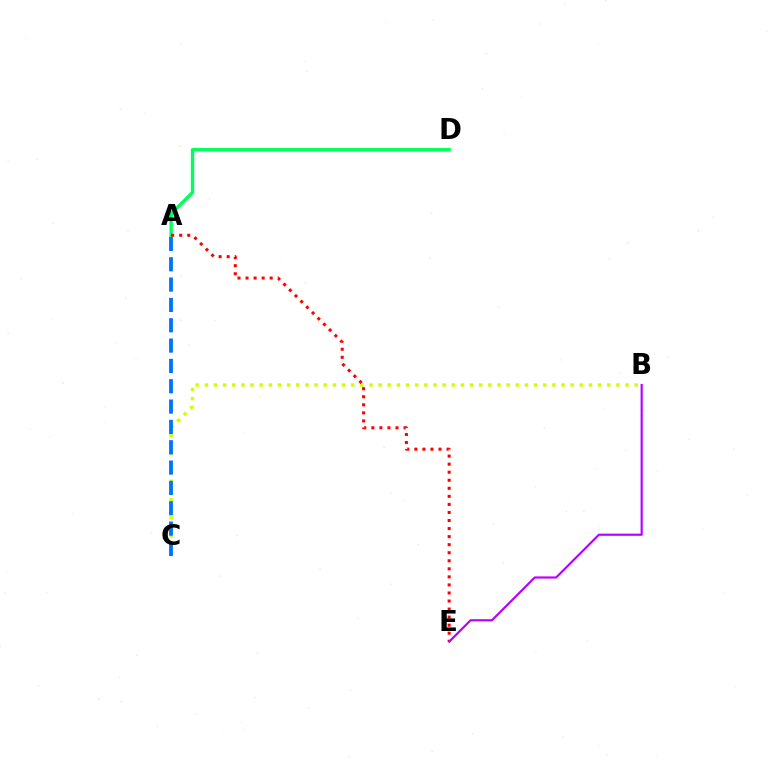{('B', 'C'): [{'color': '#d1ff00', 'line_style': 'dotted', 'thickness': 2.48}], ('A', 'C'): [{'color': '#0074ff', 'line_style': 'dashed', 'thickness': 2.76}], ('A', 'D'): [{'color': '#00ff5c', 'line_style': 'solid', 'thickness': 2.43}], ('A', 'E'): [{'color': '#ff0000', 'line_style': 'dotted', 'thickness': 2.19}], ('B', 'E'): [{'color': '#b900ff', 'line_style': 'solid', 'thickness': 1.56}]}